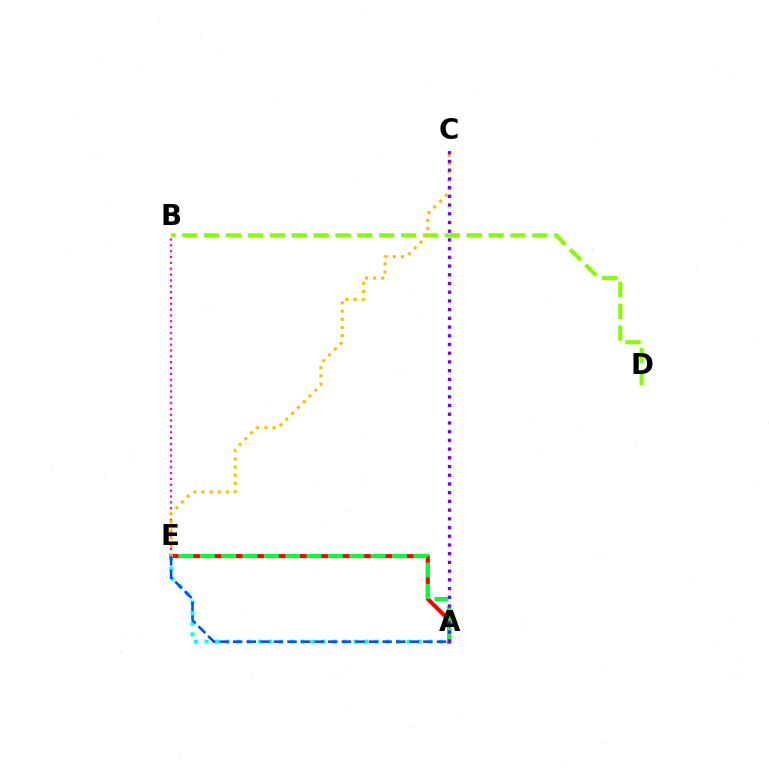{('A', 'E'): [{'color': '#ff0000', 'line_style': 'solid', 'thickness': 2.93}, {'color': '#00ff39', 'line_style': 'dashed', 'thickness': 2.9}, {'color': '#00fff6', 'line_style': 'dotted', 'thickness': 2.89}, {'color': '#004bff', 'line_style': 'dashed', 'thickness': 1.85}], ('B', 'D'): [{'color': '#84ff00', 'line_style': 'dashed', 'thickness': 2.97}], ('B', 'E'): [{'color': '#ff00cf', 'line_style': 'dotted', 'thickness': 1.59}], ('C', 'E'): [{'color': '#ffbd00', 'line_style': 'dotted', 'thickness': 2.22}], ('A', 'C'): [{'color': '#7200ff', 'line_style': 'dotted', 'thickness': 2.37}]}